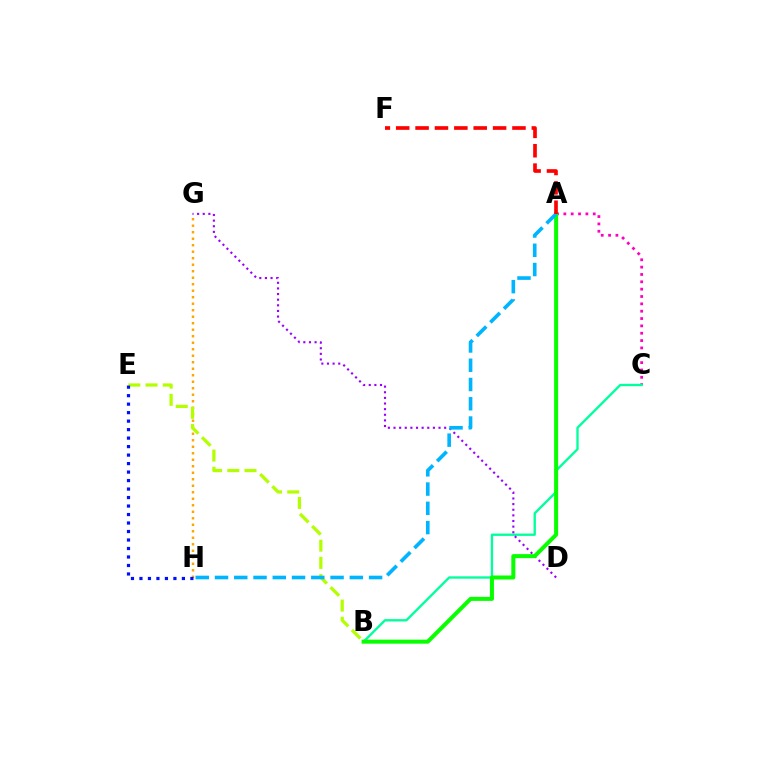{('A', 'C'): [{'color': '#ff00bd', 'line_style': 'dotted', 'thickness': 2.0}], ('G', 'H'): [{'color': '#ffa500', 'line_style': 'dotted', 'thickness': 1.77}], ('B', 'E'): [{'color': '#b3ff00', 'line_style': 'dashed', 'thickness': 2.34}], ('B', 'C'): [{'color': '#00ff9d', 'line_style': 'solid', 'thickness': 1.68}], ('D', 'G'): [{'color': '#9b00ff', 'line_style': 'dotted', 'thickness': 1.53}], ('A', 'B'): [{'color': '#08ff00', 'line_style': 'solid', 'thickness': 2.89}], ('E', 'H'): [{'color': '#0010ff', 'line_style': 'dotted', 'thickness': 2.31}], ('A', 'H'): [{'color': '#00b5ff', 'line_style': 'dashed', 'thickness': 2.62}], ('A', 'F'): [{'color': '#ff0000', 'line_style': 'dashed', 'thickness': 2.63}]}